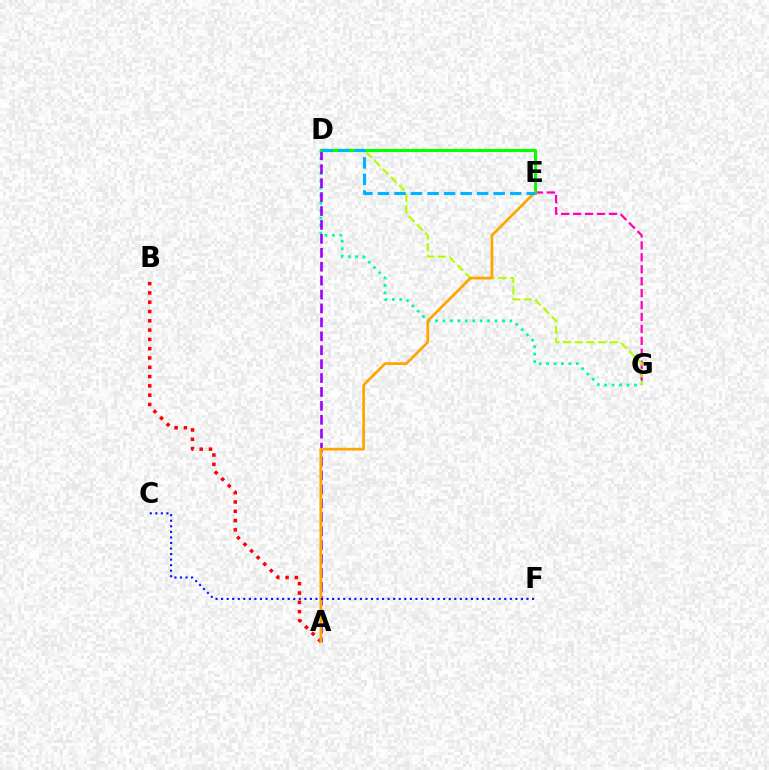{('A', 'B'): [{'color': '#ff0000', 'line_style': 'dotted', 'thickness': 2.53}], ('E', 'G'): [{'color': '#ff00bd', 'line_style': 'dashed', 'thickness': 1.62}], ('D', 'G'): [{'color': '#b3ff00', 'line_style': 'dashed', 'thickness': 1.58}, {'color': '#00ff9d', 'line_style': 'dotted', 'thickness': 2.02}], ('A', 'D'): [{'color': '#9b00ff', 'line_style': 'dashed', 'thickness': 1.89}], ('D', 'E'): [{'color': '#08ff00', 'line_style': 'solid', 'thickness': 2.23}, {'color': '#00b5ff', 'line_style': 'dashed', 'thickness': 2.25}], ('A', 'E'): [{'color': '#ffa500', 'line_style': 'solid', 'thickness': 1.94}], ('C', 'F'): [{'color': '#0010ff', 'line_style': 'dotted', 'thickness': 1.51}]}